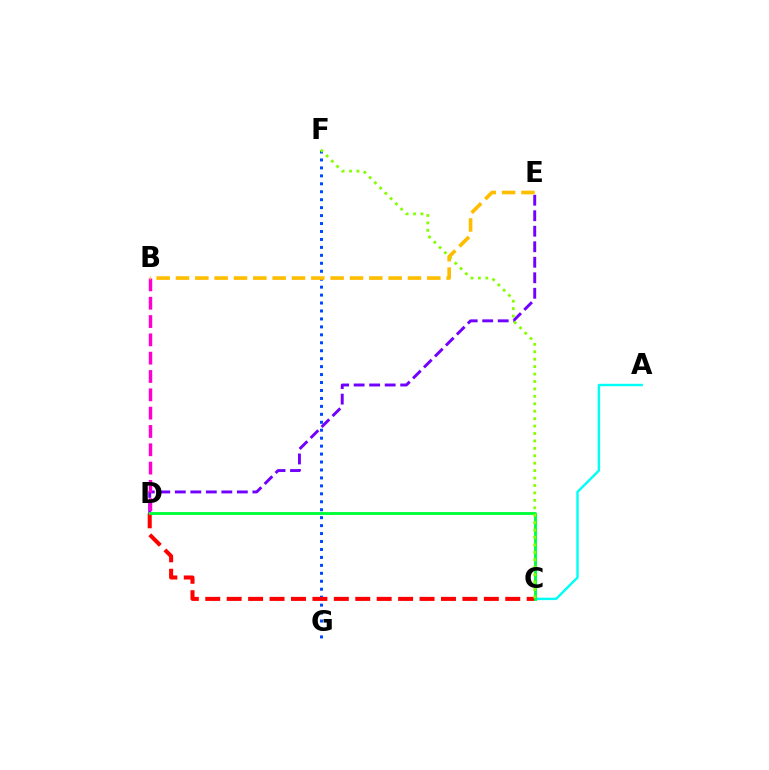{('D', 'E'): [{'color': '#7200ff', 'line_style': 'dashed', 'thickness': 2.11}], ('B', 'D'): [{'color': '#ff00cf', 'line_style': 'dashed', 'thickness': 2.49}], ('F', 'G'): [{'color': '#004bff', 'line_style': 'dotted', 'thickness': 2.16}], ('A', 'C'): [{'color': '#00fff6', 'line_style': 'solid', 'thickness': 1.74}], ('C', 'D'): [{'color': '#ff0000', 'line_style': 'dashed', 'thickness': 2.91}, {'color': '#00ff39', 'line_style': 'solid', 'thickness': 2.08}], ('C', 'F'): [{'color': '#84ff00', 'line_style': 'dotted', 'thickness': 2.02}], ('B', 'E'): [{'color': '#ffbd00', 'line_style': 'dashed', 'thickness': 2.63}]}